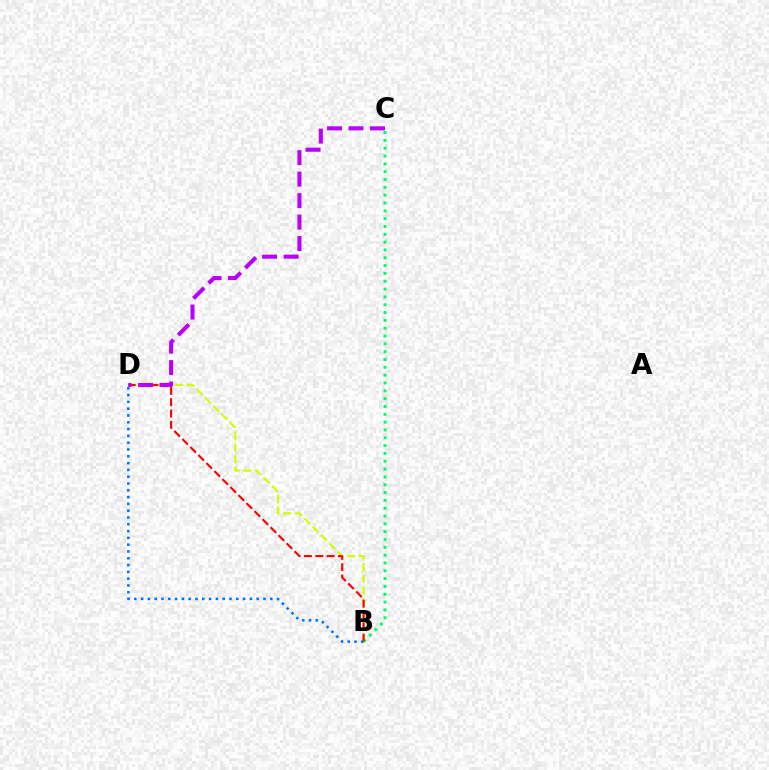{('B', 'C'): [{'color': '#00ff5c', 'line_style': 'dotted', 'thickness': 2.13}], ('B', 'D'): [{'color': '#d1ff00', 'line_style': 'dashed', 'thickness': 1.59}, {'color': '#ff0000', 'line_style': 'dashed', 'thickness': 1.54}, {'color': '#0074ff', 'line_style': 'dotted', 'thickness': 1.85}], ('C', 'D'): [{'color': '#b900ff', 'line_style': 'dashed', 'thickness': 2.92}]}